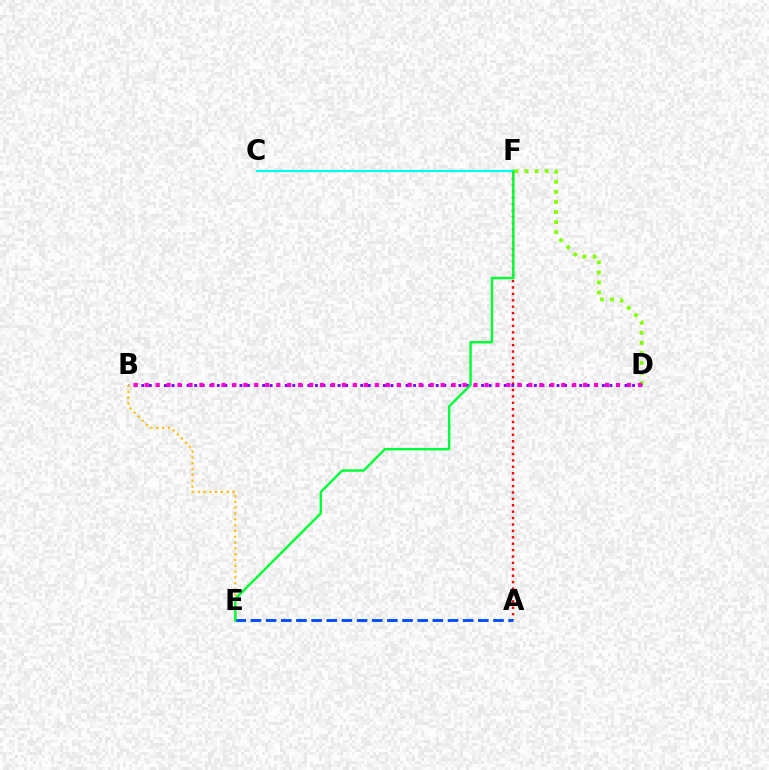{('D', 'F'): [{'color': '#84ff00', 'line_style': 'dotted', 'thickness': 2.74}], ('A', 'F'): [{'color': '#ff0000', 'line_style': 'dotted', 'thickness': 1.74}], ('B', 'D'): [{'color': '#7200ff', 'line_style': 'dotted', 'thickness': 2.05}, {'color': '#ff00cf', 'line_style': 'dotted', 'thickness': 2.98}], ('C', 'F'): [{'color': '#00fff6', 'line_style': 'solid', 'thickness': 1.58}], ('B', 'E'): [{'color': '#ffbd00', 'line_style': 'dotted', 'thickness': 1.58}], ('A', 'E'): [{'color': '#004bff', 'line_style': 'dashed', 'thickness': 2.06}], ('E', 'F'): [{'color': '#00ff39', 'line_style': 'solid', 'thickness': 1.75}]}